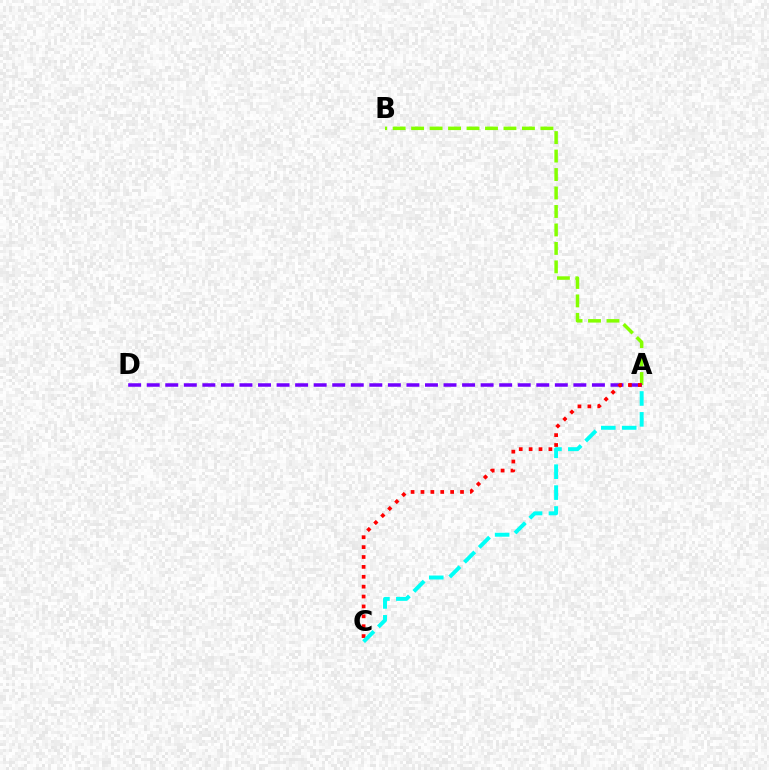{('A', 'B'): [{'color': '#84ff00', 'line_style': 'dashed', 'thickness': 2.51}], ('A', 'D'): [{'color': '#7200ff', 'line_style': 'dashed', 'thickness': 2.52}], ('A', 'C'): [{'color': '#ff0000', 'line_style': 'dotted', 'thickness': 2.69}, {'color': '#00fff6', 'line_style': 'dashed', 'thickness': 2.84}]}